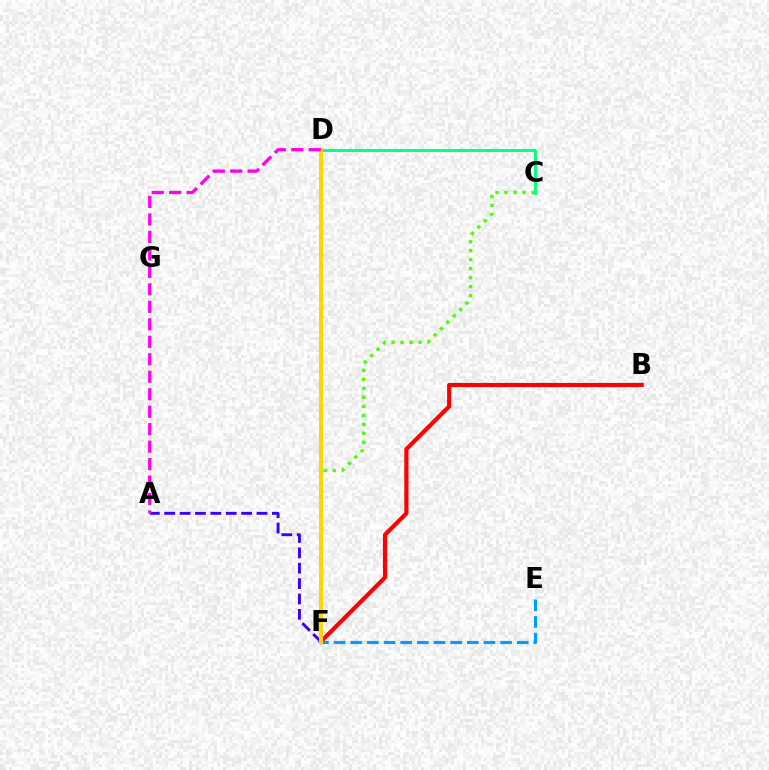{('C', 'F'): [{'color': '#4fff00', 'line_style': 'dotted', 'thickness': 2.45}], ('B', 'F'): [{'color': '#ff0000', 'line_style': 'solid', 'thickness': 3.0}], ('A', 'F'): [{'color': '#3700ff', 'line_style': 'dashed', 'thickness': 2.09}], ('E', 'F'): [{'color': '#009eff', 'line_style': 'dashed', 'thickness': 2.26}], ('C', 'D'): [{'color': '#00ff86', 'line_style': 'solid', 'thickness': 2.09}], ('D', 'F'): [{'color': '#ffd500', 'line_style': 'solid', 'thickness': 2.85}], ('A', 'D'): [{'color': '#ff00ed', 'line_style': 'dashed', 'thickness': 2.37}]}